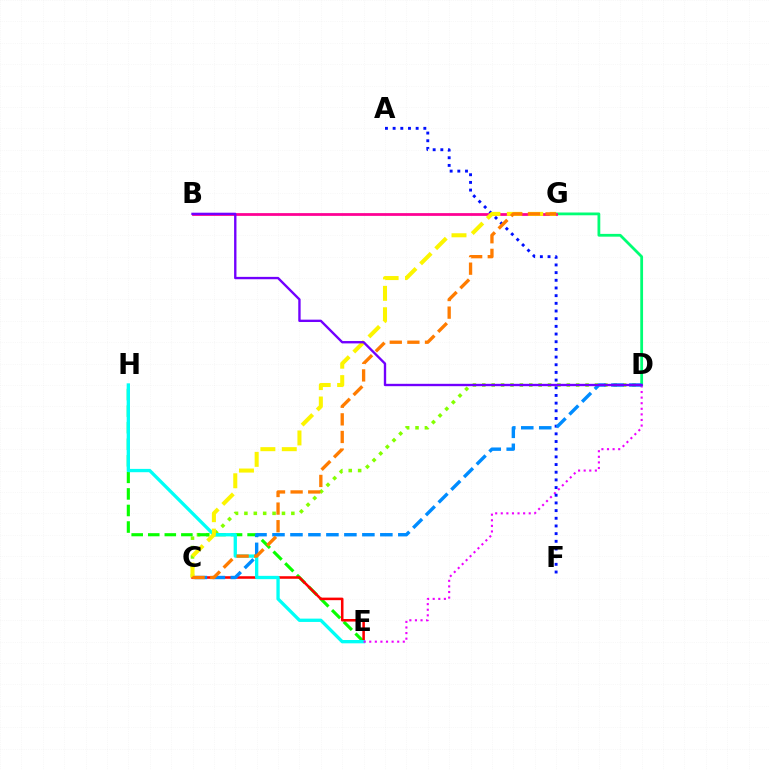{('D', 'G'): [{'color': '#00ff74', 'line_style': 'solid', 'thickness': 2.0}], ('C', 'D'): [{'color': '#84ff00', 'line_style': 'dotted', 'thickness': 2.55}, {'color': '#008cff', 'line_style': 'dashed', 'thickness': 2.44}], ('E', 'H'): [{'color': '#08ff00', 'line_style': 'dashed', 'thickness': 2.25}, {'color': '#00fff6', 'line_style': 'solid', 'thickness': 2.39}], ('C', 'E'): [{'color': '#ff0000', 'line_style': 'solid', 'thickness': 1.83}], ('B', 'G'): [{'color': '#ff0094', 'line_style': 'solid', 'thickness': 1.99}], ('D', 'E'): [{'color': '#ee00ff', 'line_style': 'dotted', 'thickness': 1.52}], ('A', 'F'): [{'color': '#0010ff', 'line_style': 'dotted', 'thickness': 2.09}], ('C', 'G'): [{'color': '#fcf500', 'line_style': 'dashed', 'thickness': 2.91}, {'color': '#ff7c00', 'line_style': 'dashed', 'thickness': 2.39}], ('B', 'D'): [{'color': '#7200ff', 'line_style': 'solid', 'thickness': 1.7}]}